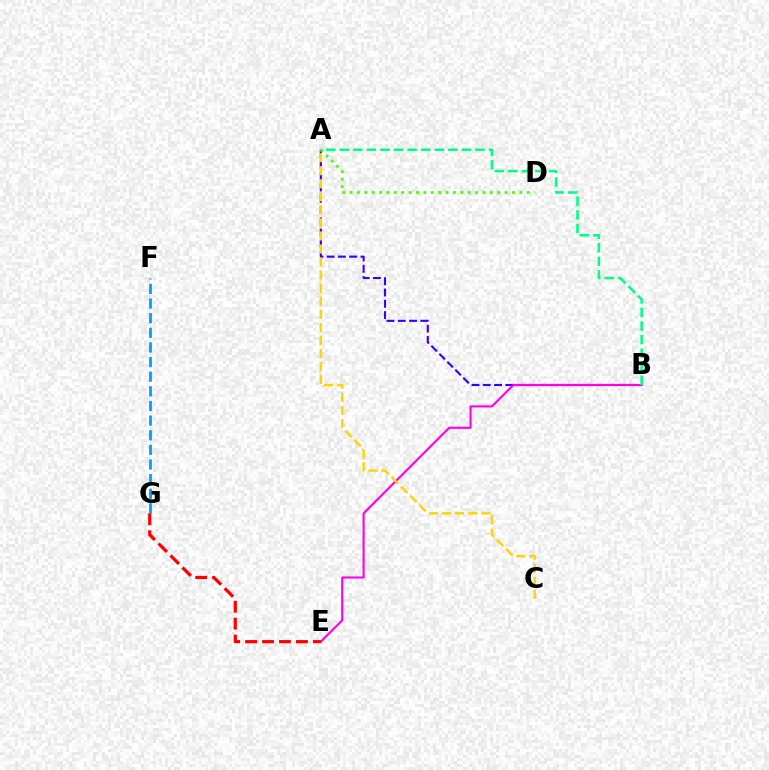{('A', 'B'): [{'color': '#3700ff', 'line_style': 'dashed', 'thickness': 1.53}, {'color': '#00ff86', 'line_style': 'dashed', 'thickness': 1.84}], ('A', 'D'): [{'color': '#4fff00', 'line_style': 'dotted', 'thickness': 2.01}], ('B', 'E'): [{'color': '#ff00ed', 'line_style': 'solid', 'thickness': 1.52}], ('A', 'C'): [{'color': '#ffd500', 'line_style': 'dashed', 'thickness': 1.77}], ('F', 'G'): [{'color': '#009eff', 'line_style': 'dashed', 'thickness': 1.99}], ('E', 'G'): [{'color': '#ff0000', 'line_style': 'dashed', 'thickness': 2.3}]}